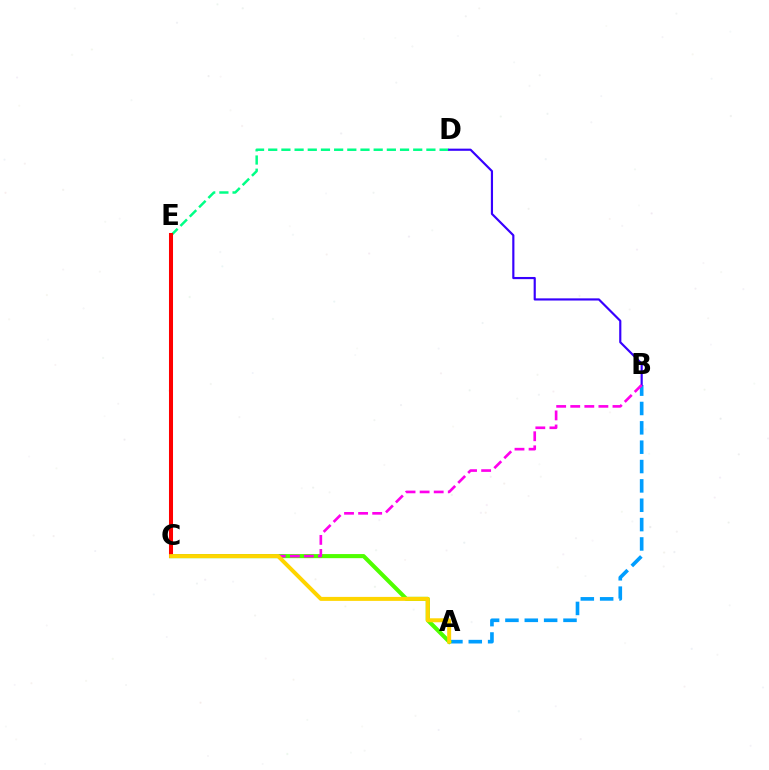{('A', 'B'): [{'color': '#009eff', 'line_style': 'dashed', 'thickness': 2.63}], ('D', 'E'): [{'color': '#00ff86', 'line_style': 'dashed', 'thickness': 1.79}], ('A', 'C'): [{'color': '#4fff00', 'line_style': 'solid', 'thickness': 2.95}, {'color': '#ffd500', 'line_style': 'solid', 'thickness': 2.86}], ('B', 'D'): [{'color': '#3700ff', 'line_style': 'solid', 'thickness': 1.56}], ('C', 'E'): [{'color': '#ff0000', 'line_style': 'solid', 'thickness': 2.91}], ('B', 'C'): [{'color': '#ff00ed', 'line_style': 'dashed', 'thickness': 1.91}]}